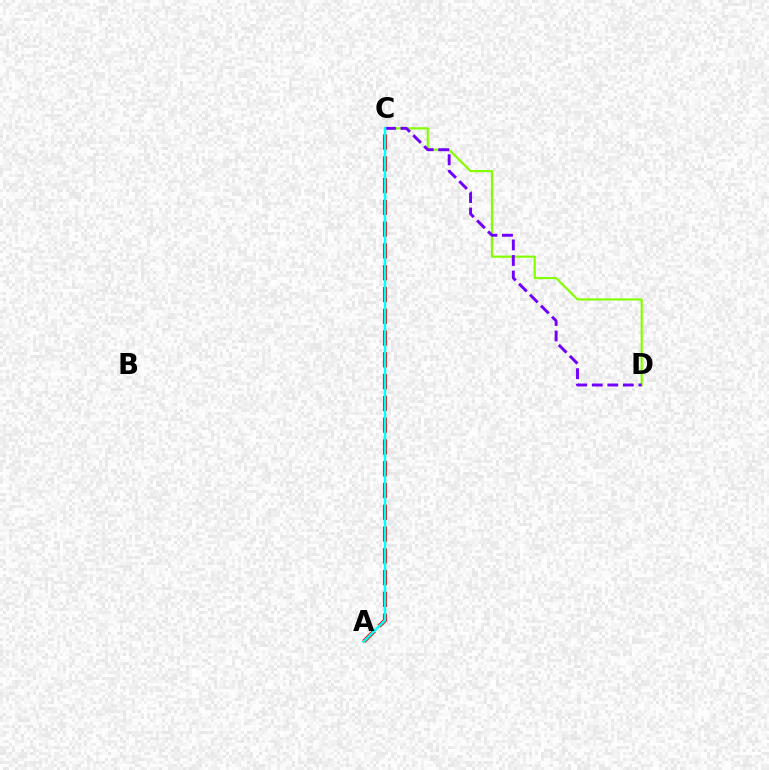{('C', 'D'): [{'color': '#84ff00', 'line_style': 'solid', 'thickness': 1.57}, {'color': '#7200ff', 'line_style': 'dashed', 'thickness': 2.11}], ('A', 'C'): [{'color': '#ff0000', 'line_style': 'dashed', 'thickness': 2.96}, {'color': '#00fff6', 'line_style': 'solid', 'thickness': 1.8}]}